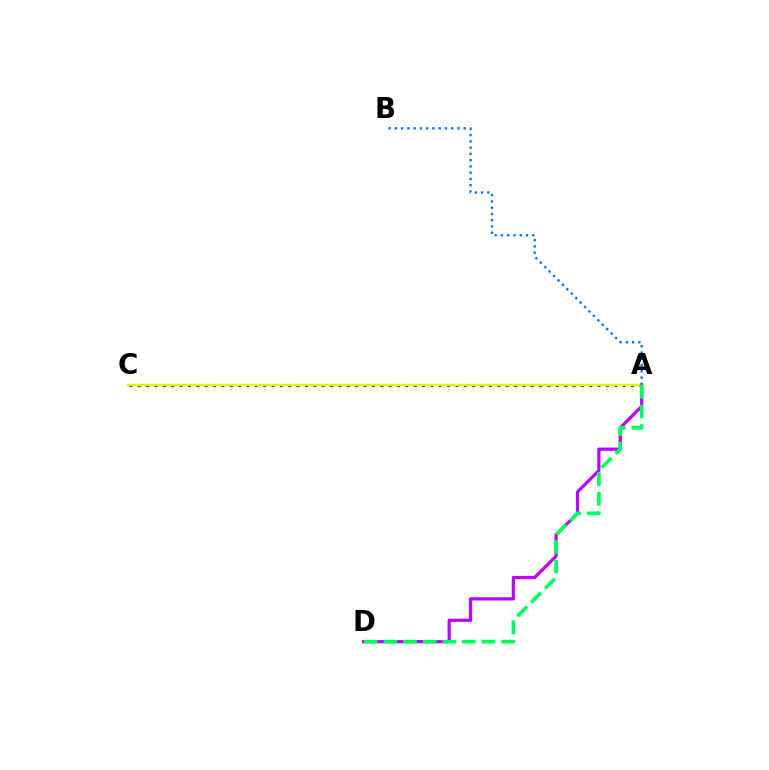{('A', 'C'): [{'color': '#ff0000', 'line_style': 'dotted', 'thickness': 2.27}, {'color': '#d1ff00', 'line_style': 'solid', 'thickness': 1.61}], ('A', 'D'): [{'color': '#b900ff', 'line_style': 'solid', 'thickness': 2.29}, {'color': '#00ff5c', 'line_style': 'dashed', 'thickness': 2.66}], ('A', 'B'): [{'color': '#0074ff', 'line_style': 'dotted', 'thickness': 1.7}]}